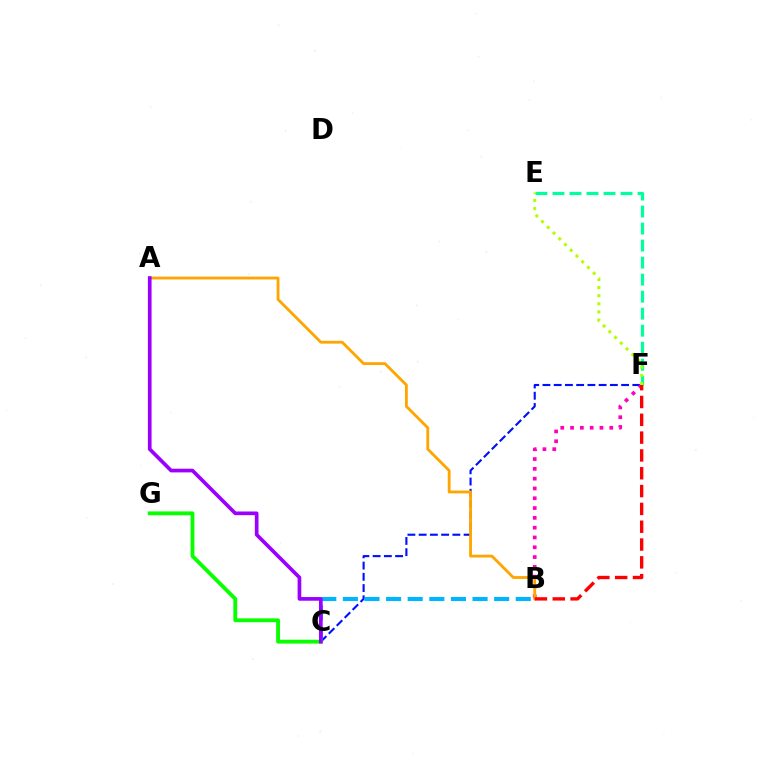{('C', 'F'): [{'color': '#0010ff', 'line_style': 'dashed', 'thickness': 1.53}], ('B', 'F'): [{'color': '#ff00bd', 'line_style': 'dotted', 'thickness': 2.66}, {'color': '#ff0000', 'line_style': 'dashed', 'thickness': 2.42}], ('A', 'B'): [{'color': '#ffa500', 'line_style': 'solid', 'thickness': 2.03}], ('B', 'C'): [{'color': '#00b5ff', 'line_style': 'dashed', 'thickness': 2.94}], ('E', 'F'): [{'color': '#00ff9d', 'line_style': 'dashed', 'thickness': 2.31}, {'color': '#b3ff00', 'line_style': 'dotted', 'thickness': 2.21}], ('C', 'G'): [{'color': '#08ff00', 'line_style': 'solid', 'thickness': 2.76}], ('A', 'C'): [{'color': '#9b00ff', 'line_style': 'solid', 'thickness': 2.65}]}